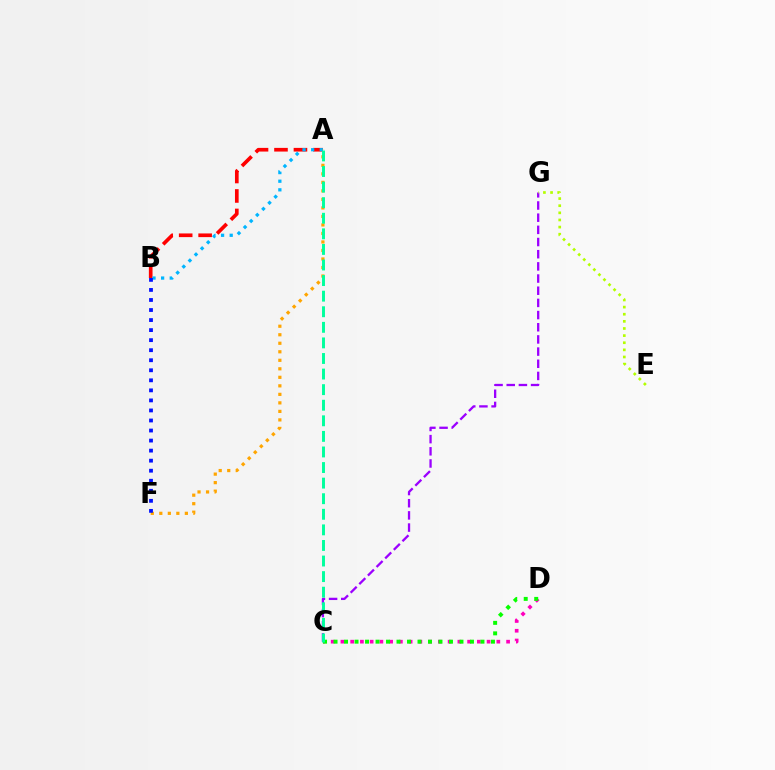{('C', 'G'): [{'color': '#9b00ff', 'line_style': 'dashed', 'thickness': 1.65}], ('C', 'D'): [{'color': '#ff00bd', 'line_style': 'dotted', 'thickness': 2.65}, {'color': '#08ff00', 'line_style': 'dotted', 'thickness': 2.85}], ('E', 'G'): [{'color': '#b3ff00', 'line_style': 'dotted', 'thickness': 1.94}], ('A', 'B'): [{'color': '#ff0000', 'line_style': 'dashed', 'thickness': 2.64}, {'color': '#00b5ff', 'line_style': 'dotted', 'thickness': 2.34}], ('A', 'F'): [{'color': '#ffa500', 'line_style': 'dotted', 'thickness': 2.31}], ('A', 'C'): [{'color': '#00ff9d', 'line_style': 'dashed', 'thickness': 2.12}], ('B', 'F'): [{'color': '#0010ff', 'line_style': 'dotted', 'thickness': 2.73}]}